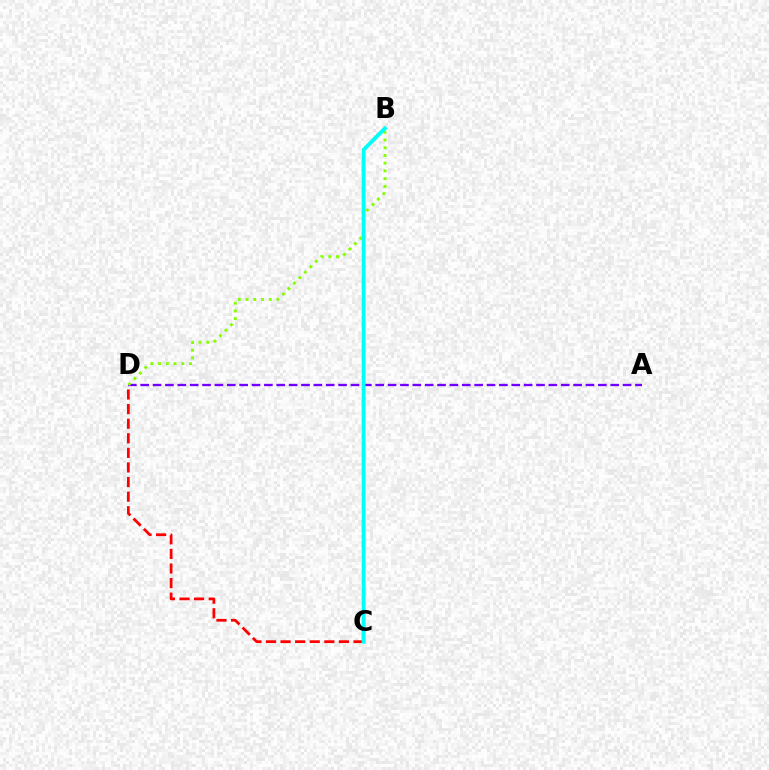{('A', 'D'): [{'color': '#7200ff', 'line_style': 'dashed', 'thickness': 1.68}], ('B', 'D'): [{'color': '#84ff00', 'line_style': 'dotted', 'thickness': 2.1}], ('C', 'D'): [{'color': '#ff0000', 'line_style': 'dashed', 'thickness': 1.98}], ('B', 'C'): [{'color': '#00fff6', 'line_style': 'solid', 'thickness': 2.78}]}